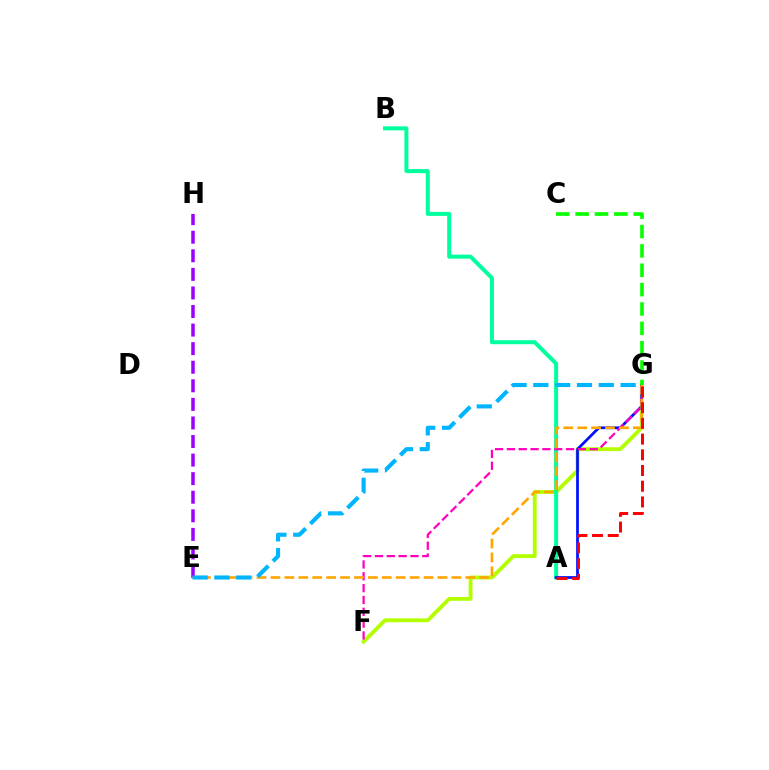{('E', 'H'): [{'color': '#9b00ff', 'line_style': 'dashed', 'thickness': 2.52}], ('F', 'G'): [{'color': '#b3ff00', 'line_style': 'solid', 'thickness': 2.77}, {'color': '#ff00bd', 'line_style': 'dashed', 'thickness': 1.61}], ('A', 'B'): [{'color': '#00ff9d', 'line_style': 'solid', 'thickness': 2.88}], ('A', 'G'): [{'color': '#0010ff', 'line_style': 'solid', 'thickness': 1.96}, {'color': '#ff0000', 'line_style': 'dashed', 'thickness': 2.13}], ('E', 'G'): [{'color': '#ffa500', 'line_style': 'dashed', 'thickness': 1.89}, {'color': '#00b5ff', 'line_style': 'dashed', 'thickness': 2.96}], ('C', 'G'): [{'color': '#08ff00', 'line_style': 'dashed', 'thickness': 2.63}]}